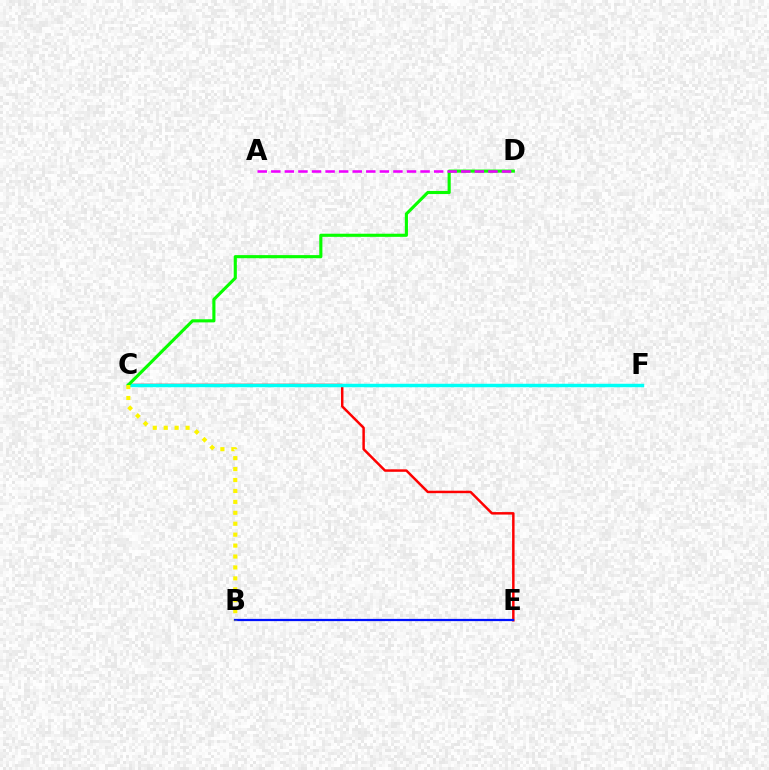{('C', 'E'): [{'color': '#ff0000', 'line_style': 'solid', 'thickness': 1.78}], ('C', 'F'): [{'color': '#00fff6', 'line_style': 'solid', 'thickness': 2.49}], ('B', 'E'): [{'color': '#0010ff', 'line_style': 'solid', 'thickness': 1.61}], ('C', 'D'): [{'color': '#08ff00', 'line_style': 'solid', 'thickness': 2.25}], ('B', 'C'): [{'color': '#fcf500', 'line_style': 'dotted', 'thickness': 2.97}], ('A', 'D'): [{'color': '#ee00ff', 'line_style': 'dashed', 'thickness': 1.84}]}